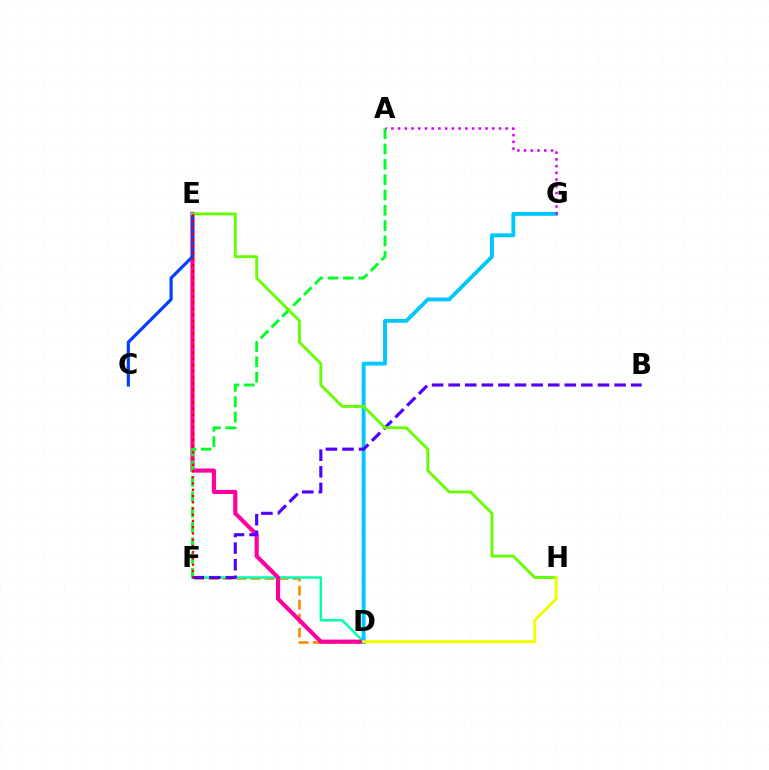{('D', 'F'): [{'color': '#ff8800', 'line_style': 'dashed', 'thickness': 1.9}, {'color': '#00ffaf', 'line_style': 'solid', 'thickness': 1.79}], ('D', 'E'): [{'color': '#ff00a0', 'line_style': 'solid', 'thickness': 2.99}], ('C', 'E'): [{'color': '#003fff', 'line_style': 'solid', 'thickness': 2.28}], ('A', 'F'): [{'color': '#00ff27', 'line_style': 'dashed', 'thickness': 2.08}], ('D', 'G'): [{'color': '#00c7ff', 'line_style': 'solid', 'thickness': 2.78}], ('B', 'F'): [{'color': '#4f00ff', 'line_style': 'dashed', 'thickness': 2.25}], ('E', 'H'): [{'color': '#66ff00', 'line_style': 'solid', 'thickness': 2.05}], ('E', 'F'): [{'color': '#ff0000', 'line_style': 'dotted', 'thickness': 1.7}], ('D', 'H'): [{'color': '#eeff00', 'line_style': 'solid', 'thickness': 2.14}], ('A', 'G'): [{'color': '#d600ff', 'line_style': 'dotted', 'thickness': 1.83}]}